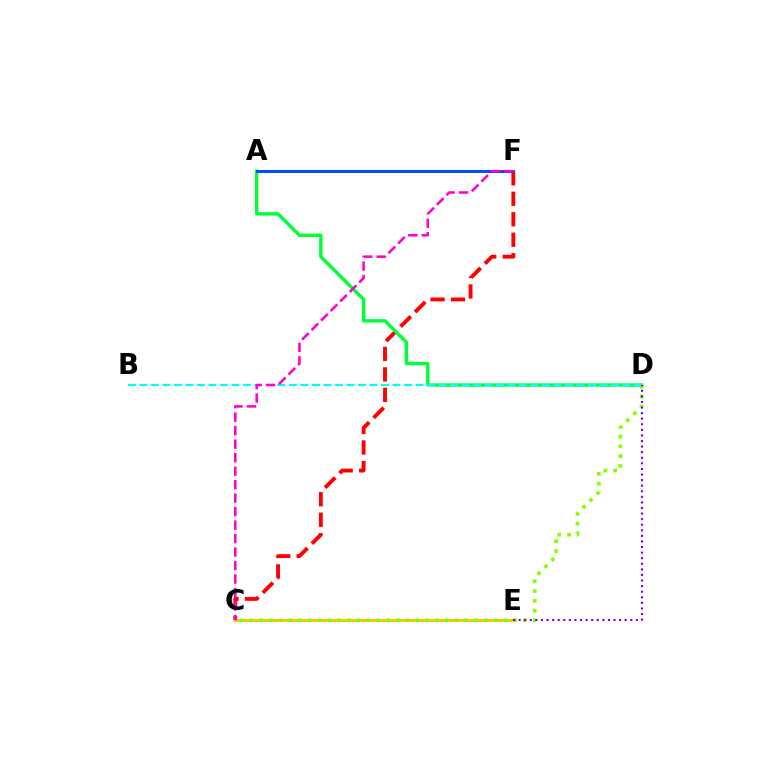{('C', 'F'): [{'color': '#ff0000', 'line_style': 'dashed', 'thickness': 2.78}, {'color': '#ff00cf', 'line_style': 'dashed', 'thickness': 1.83}], ('A', 'D'): [{'color': '#00ff39', 'line_style': 'solid', 'thickness': 2.45}], ('B', 'D'): [{'color': '#00fff6', 'line_style': 'dashed', 'thickness': 1.56}], ('A', 'F'): [{'color': '#004bff', 'line_style': 'solid', 'thickness': 2.12}], ('C', 'E'): [{'color': '#ffbd00', 'line_style': 'solid', 'thickness': 2.01}], ('C', 'D'): [{'color': '#84ff00', 'line_style': 'dotted', 'thickness': 2.65}], ('D', 'E'): [{'color': '#7200ff', 'line_style': 'dotted', 'thickness': 1.52}]}